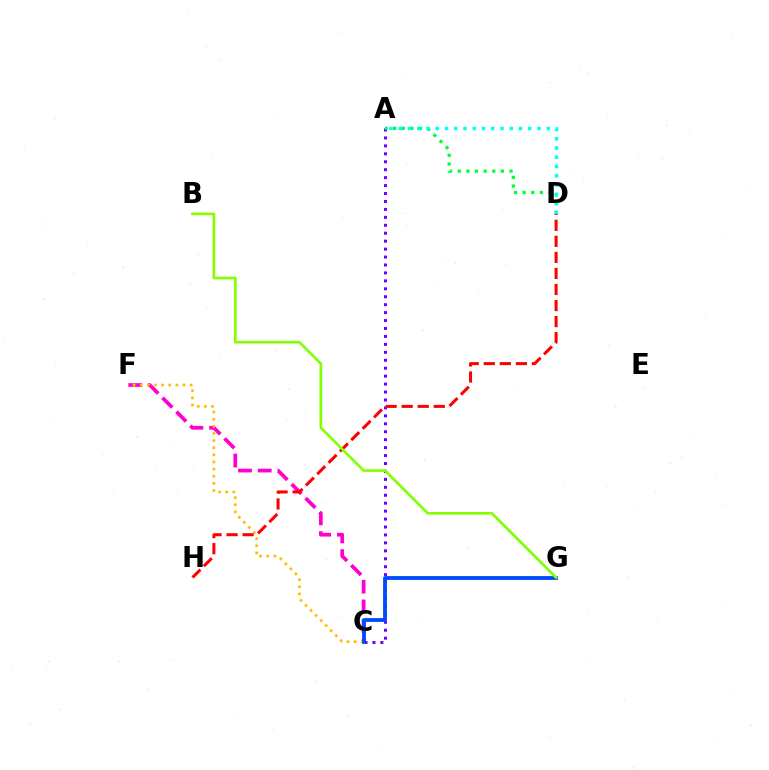{('C', 'F'): [{'color': '#ff00cf', 'line_style': 'dashed', 'thickness': 2.68}, {'color': '#ffbd00', 'line_style': 'dotted', 'thickness': 1.94}], ('A', 'C'): [{'color': '#7200ff', 'line_style': 'dotted', 'thickness': 2.16}], ('A', 'D'): [{'color': '#00ff39', 'line_style': 'dotted', 'thickness': 2.34}, {'color': '#00fff6', 'line_style': 'dotted', 'thickness': 2.51}], ('C', 'G'): [{'color': '#004bff', 'line_style': 'solid', 'thickness': 2.75}], ('D', 'H'): [{'color': '#ff0000', 'line_style': 'dashed', 'thickness': 2.18}], ('B', 'G'): [{'color': '#84ff00', 'line_style': 'solid', 'thickness': 1.92}]}